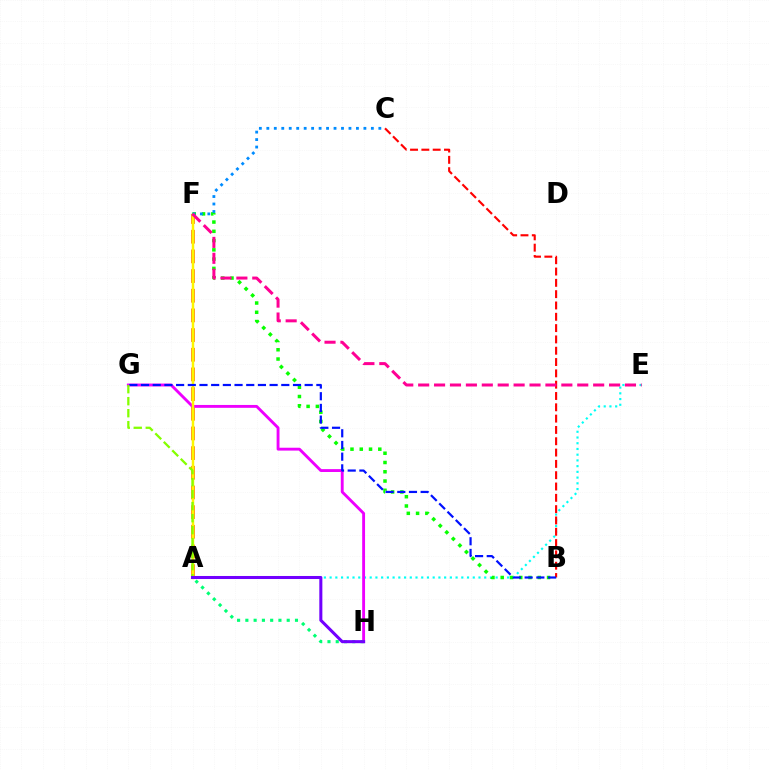{('A', 'E'): [{'color': '#00fff6', 'line_style': 'dotted', 'thickness': 1.56}], ('A', 'F'): [{'color': '#ff7c00', 'line_style': 'dashed', 'thickness': 2.67}, {'color': '#fcf500', 'line_style': 'solid', 'thickness': 1.79}], ('B', 'C'): [{'color': '#ff0000', 'line_style': 'dashed', 'thickness': 1.54}], ('G', 'H'): [{'color': '#ee00ff', 'line_style': 'solid', 'thickness': 2.07}], ('A', 'H'): [{'color': '#00ff74', 'line_style': 'dotted', 'thickness': 2.25}, {'color': '#7200ff', 'line_style': 'solid', 'thickness': 2.19}], ('B', 'F'): [{'color': '#08ff00', 'line_style': 'dotted', 'thickness': 2.52}], ('C', 'F'): [{'color': '#008cff', 'line_style': 'dotted', 'thickness': 2.03}], ('B', 'G'): [{'color': '#0010ff', 'line_style': 'dashed', 'thickness': 1.59}], ('A', 'G'): [{'color': '#84ff00', 'line_style': 'dashed', 'thickness': 1.63}], ('E', 'F'): [{'color': '#ff0094', 'line_style': 'dashed', 'thickness': 2.16}]}